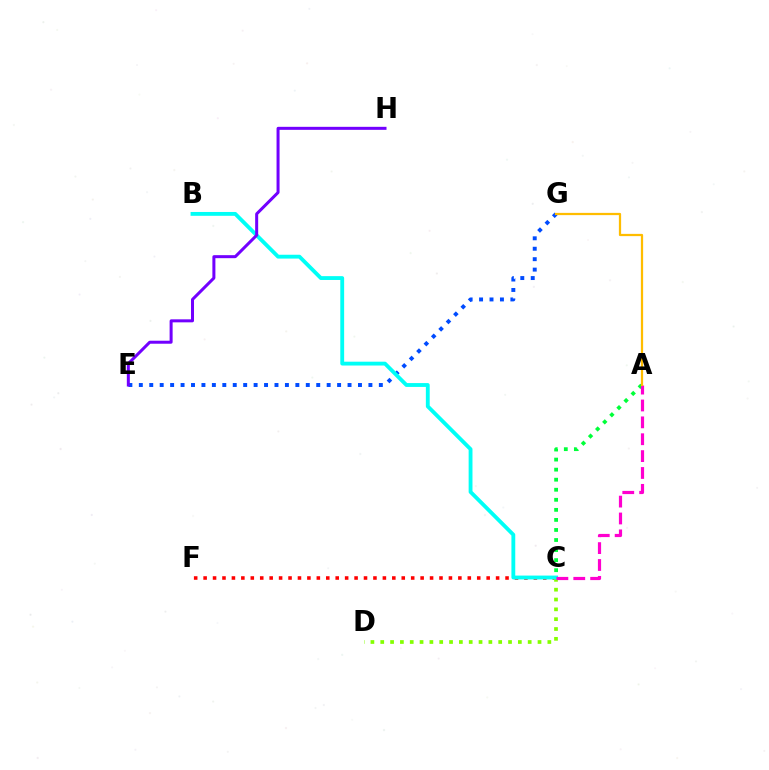{('C', 'F'): [{'color': '#ff0000', 'line_style': 'dotted', 'thickness': 2.56}], ('C', 'D'): [{'color': '#84ff00', 'line_style': 'dotted', 'thickness': 2.67}], ('A', 'C'): [{'color': '#00ff39', 'line_style': 'dotted', 'thickness': 2.73}, {'color': '#ff00cf', 'line_style': 'dashed', 'thickness': 2.29}], ('E', 'G'): [{'color': '#004bff', 'line_style': 'dotted', 'thickness': 2.84}], ('B', 'C'): [{'color': '#00fff6', 'line_style': 'solid', 'thickness': 2.77}], ('A', 'G'): [{'color': '#ffbd00', 'line_style': 'solid', 'thickness': 1.61}], ('E', 'H'): [{'color': '#7200ff', 'line_style': 'solid', 'thickness': 2.17}]}